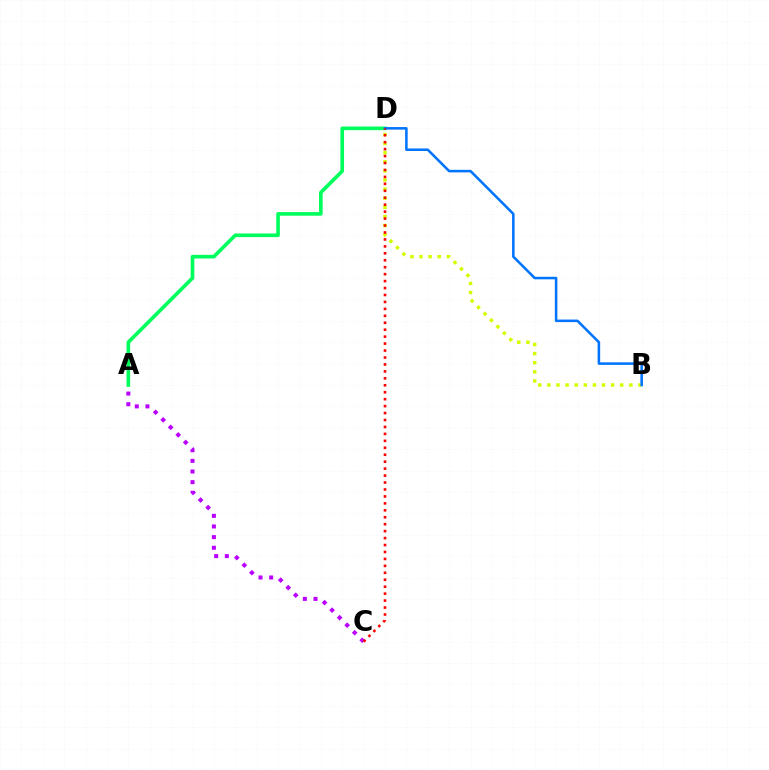{('A', 'C'): [{'color': '#b900ff', 'line_style': 'dotted', 'thickness': 2.89}], ('A', 'D'): [{'color': '#00ff5c', 'line_style': 'solid', 'thickness': 2.62}], ('B', 'D'): [{'color': '#d1ff00', 'line_style': 'dotted', 'thickness': 2.47}, {'color': '#0074ff', 'line_style': 'solid', 'thickness': 1.83}], ('C', 'D'): [{'color': '#ff0000', 'line_style': 'dotted', 'thickness': 1.89}]}